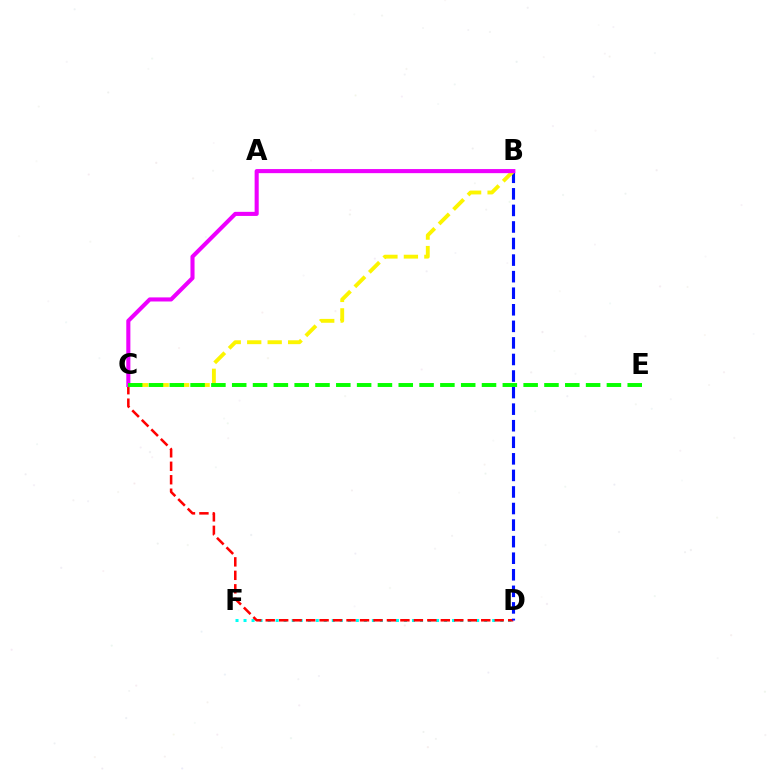{('D', 'F'): [{'color': '#00fff6', 'line_style': 'dotted', 'thickness': 2.18}], ('C', 'D'): [{'color': '#ff0000', 'line_style': 'dashed', 'thickness': 1.83}], ('B', 'D'): [{'color': '#0010ff', 'line_style': 'dashed', 'thickness': 2.25}], ('B', 'C'): [{'color': '#fcf500', 'line_style': 'dashed', 'thickness': 2.78}, {'color': '#ee00ff', 'line_style': 'solid', 'thickness': 2.94}], ('C', 'E'): [{'color': '#08ff00', 'line_style': 'dashed', 'thickness': 2.83}]}